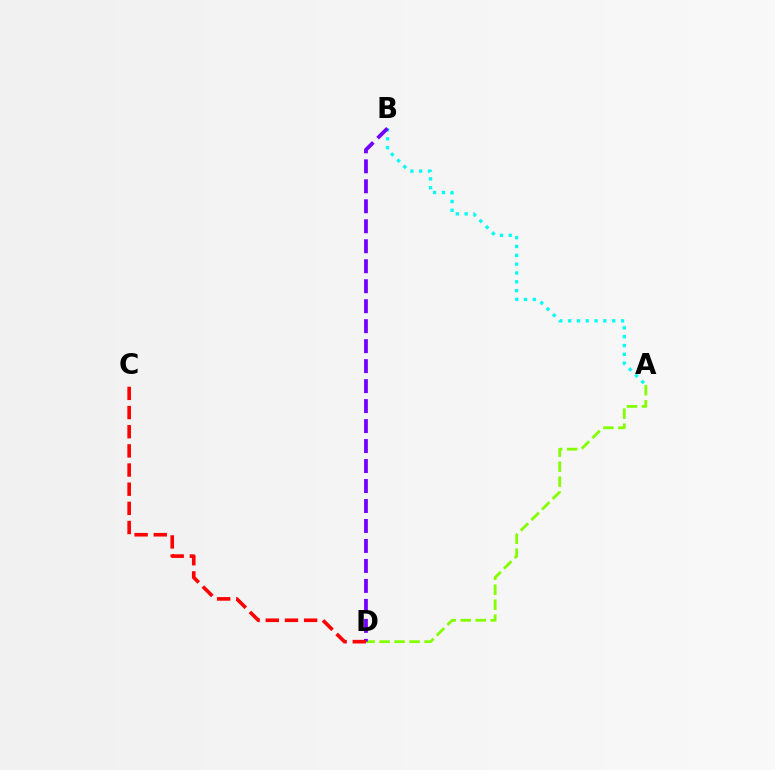{('A', 'D'): [{'color': '#84ff00', 'line_style': 'dashed', 'thickness': 2.04}], ('A', 'B'): [{'color': '#00fff6', 'line_style': 'dotted', 'thickness': 2.4}], ('B', 'D'): [{'color': '#7200ff', 'line_style': 'dashed', 'thickness': 2.71}], ('C', 'D'): [{'color': '#ff0000', 'line_style': 'dashed', 'thickness': 2.6}]}